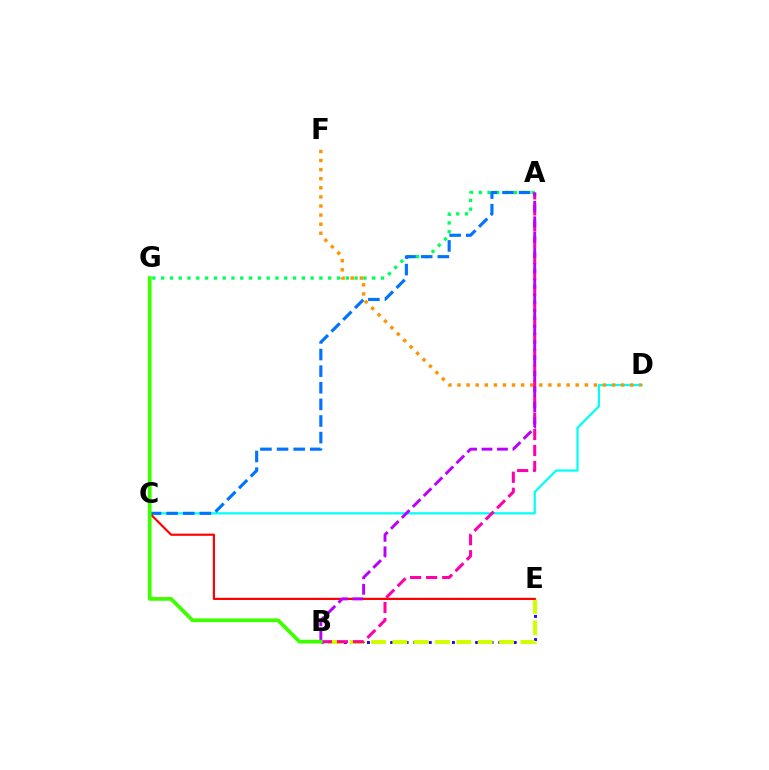{('C', 'D'): [{'color': '#00fff6', 'line_style': 'solid', 'thickness': 1.6}], ('D', 'F'): [{'color': '#ff9400', 'line_style': 'dotted', 'thickness': 2.47}], ('A', 'G'): [{'color': '#00ff5c', 'line_style': 'dotted', 'thickness': 2.39}], ('B', 'E'): [{'color': '#2500ff', 'line_style': 'dotted', 'thickness': 2.1}, {'color': '#d1ff00', 'line_style': 'dashed', 'thickness': 2.9}], ('C', 'E'): [{'color': '#ff0000', 'line_style': 'solid', 'thickness': 1.57}], ('A', 'B'): [{'color': '#ff00ac', 'line_style': 'dashed', 'thickness': 2.18}, {'color': '#b900ff', 'line_style': 'dashed', 'thickness': 2.1}], ('A', 'C'): [{'color': '#0074ff', 'line_style': 'dashed', 'thickness': 2.26}], ('B', 'G'): [{'color': '#3dff00', 'line_style': 'solid', 'thickness': 2.7}]}